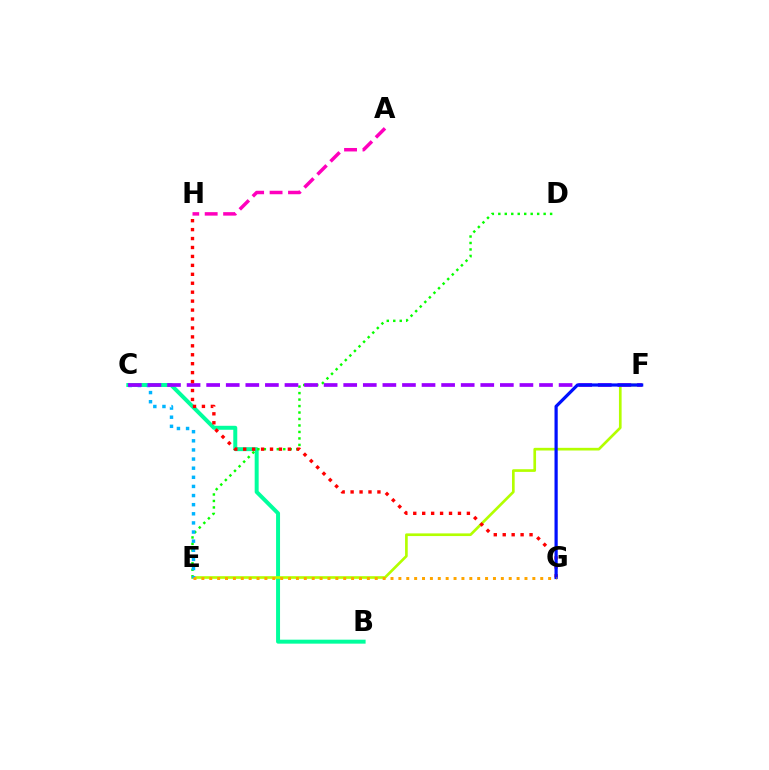{('B', 'C'): [{'color': '#00ff9d', 'line_style': 'solid', 'thickness': 2.86}], ('D', 'E'): [{'color': '#08ff00', 'line_style': 'dotted', 'thickness': 1.76}], ('E', 'F'): [{'color': '#b3ff00', 'line_style': 'solid', 'thickness': 1.92}], ('C', 'E'): [{'color': '#00b5ff', 'line_style': 'dotted', 'thickness': 2.48}], ('C', 'F'): [{'color': '#9b00ff', 'line_style': 'dashed', 'thickness': 2.66}], ('G', 'H'): [{'color': '#ff0000', 'line_style': 'dotted', 'thickness': 2.43}], ('F', 'G'): [{'color': '#0010ff', 'line_style': 'solid', 'thickness': 2.31}], ('A', 'H'): [{'color': '#ff00bd', 'line_style': 'dashed', 'thickness': 2.5}], ('E', 'G'): [{'color': '#ffa500', 'line_style': 'dotted', 'thickness': 2.14}]}